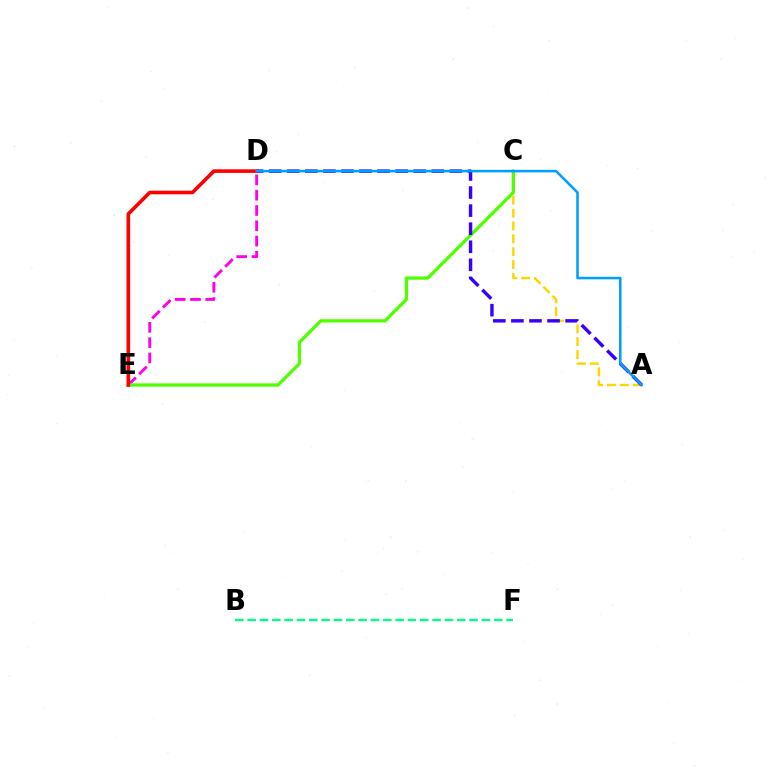{('A', 'C'): [{'color': '#ffd500', 'line_style': 'dashed', 'thickness': 1.75}], ('D', 'E'): [{'color': '#ff00ed', 'line_style': 'dashed', 'thickness': 2.08}, {'color': '#ff0000', 'line_style': 'solid', 'thickness': 2.6}], ('C', 'E'): [{'color': '#4fff00', 'line_style': 'solid', 'thickness': 2.35}], ('A', 'D'): [{'color': '#3700ff', 'line_style': 'dashed', 'thickness': 2.45}, {'color': '#009eff', 'line_style': 'solid', 'thickness': 1.83}], ('B', 'F'): [{'color': '#00ff86', 'line_style': 'dashed', 'thickness': 1.68}]}